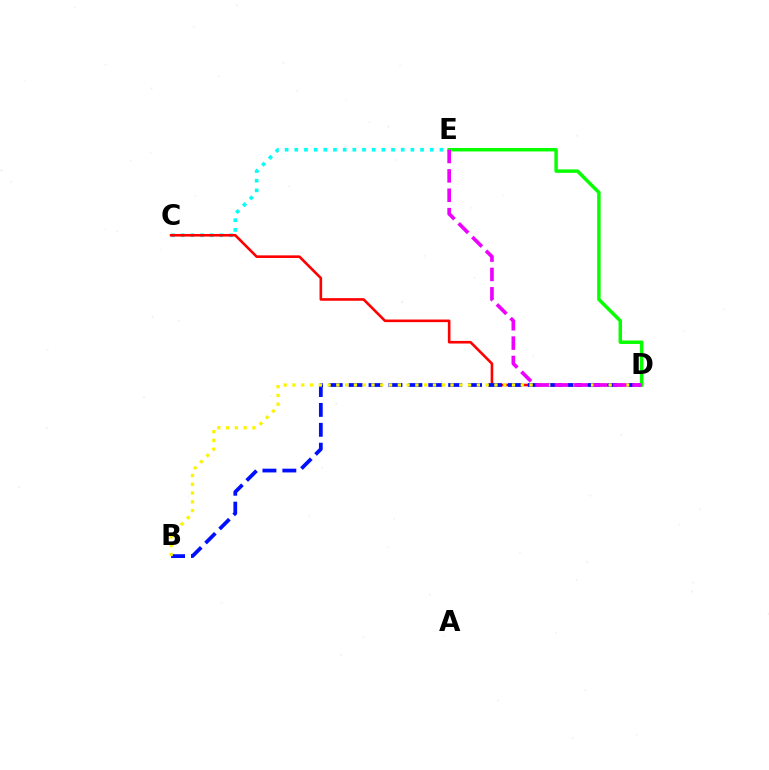{('C', 'E'): [{'color': '#00fff6', 'line_style': 'dotted', 'thickness': 2.63}], ('C', 'D'): [{'color': '#ff0000', 'line_style': 'solid', 'thickness': 1.88}], ('B', 'D'): [{'color': '#0010ff', 'line_style': 'dashed', 'thickness': 2.7}, {'color': '#fcf500', 'line_style': 'dotted', 'thickness': 2.39}], ('D', 'E'): [{'color': '#08ff00', 'line_style': 'solid', 'thickness': 2.5}, {'color': '#ee00ff', 'line_style': 'dashed', 'thickness': 2.63}]}